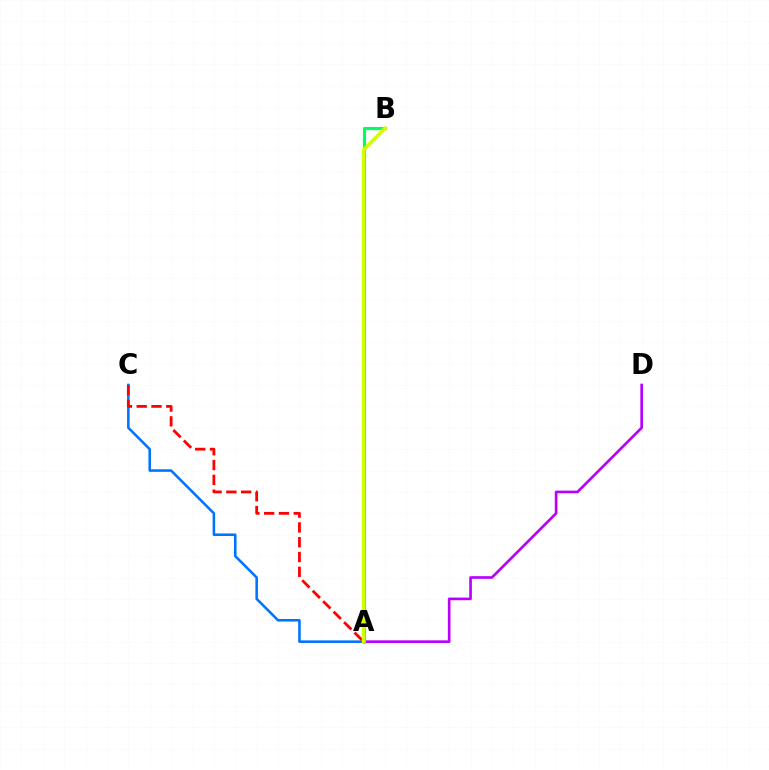{('A', 'C'): [{'color': '#0074ff', 'line_style': 'solid', 'thickness': 1.84}, {'color': '#ff0000', 'line_style': 'dashed', 'thickness': 2.01}], ('A', 'D'): [{'color': '#b900ff', 'line_style': 'solid', 'thickness': 1.91}], ('A', 'B'): [{'color': '#00ff5c', 'line_style': 'solid', 'thickness': 2.26}, {'color': '#d1ff00', 'line_style': 'solid', 'thickness': 2.58}]}